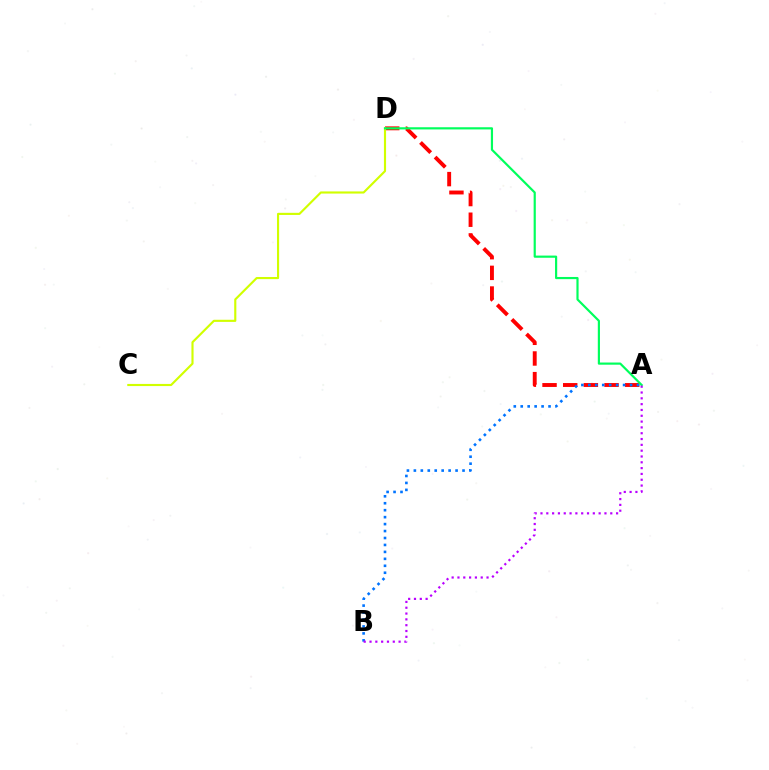{('A', 'D'): [{'color': '#ff0000', 'line_style': 'dashed', 'thickness': 2.81}, {'color': '#00ff5c', 'line_style': 'solid', 'thickness': 1.57}], ('C', 'D'): [{'color': '#d1ff00', 'line_style': 'solid', 'thickness': 1.54}], ('A', 'B'): [{'color': '#0074ff', 'line_style': 'dotted', 'thickness': 1.89}, {'color': '#b900ff', 'line_style': 'dotted', 'thickness': 1.58}]}